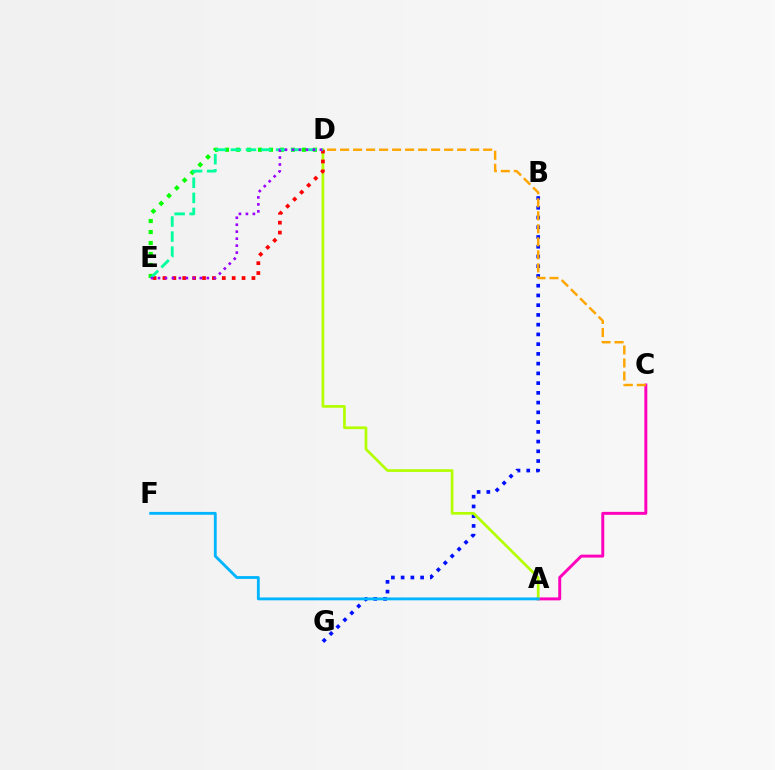{('A', 'C'): [{'color': '#ff00bd', 'line_style': 'solid', 'thickness': 2.12}], ('B', 'G'): [{'color': '#0010ff', 'line_style': 'dotted', 'thickness': 2.65}], ('C', 'D'): [{'color': '#ffa500', 'line_style': 'dashed', 'thickness': 1.77}], ('D', 'E'): [{'color': '#08ff00', 'line_style': 'dotted', 'thickness': 2.99}, {'color': '#ff0000', 'line_style': 'dotted', 'thickness': 2.69}, {'color': '#00ff9d', 'line_style': 'dashed', 'thickness': 2.05}, {'color': '#9b00ff', 'line_style': 'dotted', 'thickness': 1.9}], ('A', 'D'): [{'color': '#b3ff00', 'line_style': 'solid', 'thickness': 1.95}], ('A', 'F'): [{'color': '#00b5ff', 'line_style': 'solid', 'thickness': 2.04}]}